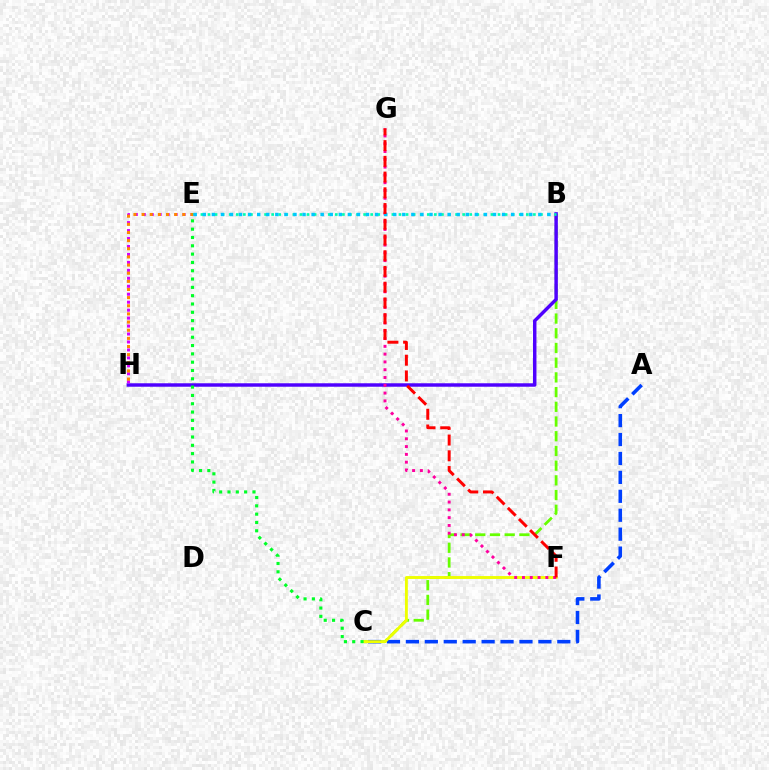{('B', 'C'): [{'color': '#66ff00', 'line_style': 'dashed', 'thickness': 2.0}], ('A', 'C'): [{'color': '#003fff', 'line_style': 'dashed', 'thickness': 2.57}], ('C', 'F'): [{'color': '#eeff00', 'line_style': 'solid', 'thickness': 2.07}], ('B', 'H'): [{'color': '#4f00ff', 'line_style': 'solid', 'thickness': 2.48}], ('E', 'H'): [{'color': '#d600ff', 'line_style': 'dotted', 'thickness': 2.16}, {'color': '#ff8800', 'line_style': 'dotted', 'thickness': 2.21}], ('F', 'G'): [{'color': '#ff00a0', 'line_style': 'dotted', 'thickness': 2.12}, {'color': '#ff0000', 'line_style': 'dashed', 'thickness': 2.14}], ('B', 'E'): [{'color': '#00ffaf', 'line_style': 'dotted', 'thickness': 1.92}, {'color': '#00c7ff', 'line_style': 'dotted', 'thickness': 2.46}], ('C', 'E'): [{'color': '#00ff27', 'line_style': 'dotted', 'thickness': 2.26}]}